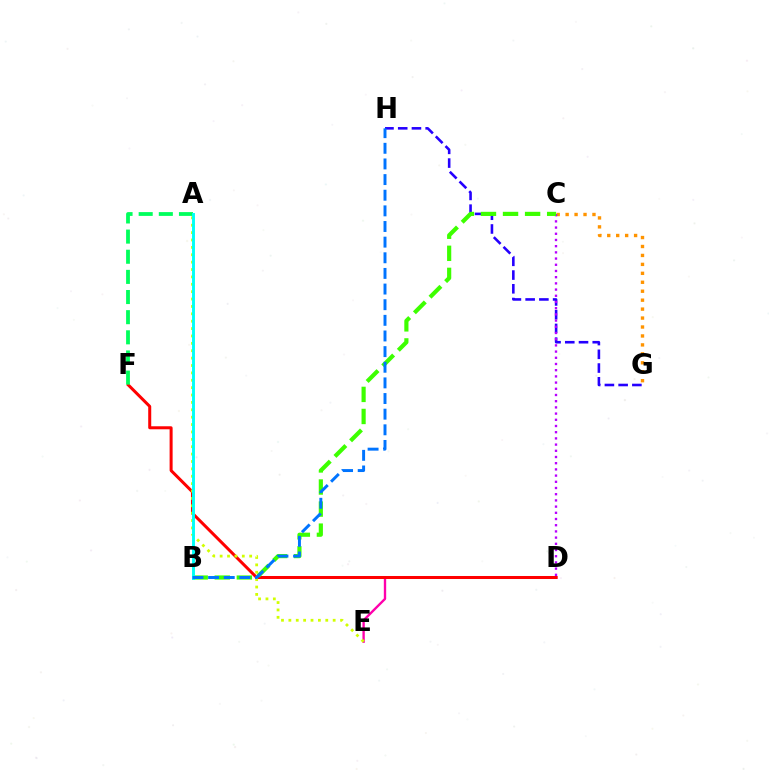{('G', 'H'): [{'color': '#2500ff', 'line_style': 'dashed', 'thickness': 1.87}], ('D', 'E'): [{'color': '#ff00ac', 'line_style': 'solid', 'thickness': 1.7}], ('D', 'F'): [{'color': '#ff0000', 'line_style': 'solid', 'thickness': 2.17}], ('C', 'G'): [{'color': '#ff9400', 'line_style': 'dotted', 'thickness': 2.43}], ('A', 'F'): [{'color': '#00ff5c', 'line_style': 'dashed', 'thickness': 2.74}], ('C', 'D'): [{'color': '#b900ff', 'line_style': 'dotted', 'thickness': 1.68}], ('A', 'E'): [{'color': '#d1ff00', 'line_style': 'dotted', 'thickness': 2.01}], ('B', 'C'): [{'color': '#3dff00', 'line_style': 'dashed', 'thickness': 3.0}], ('A', 'B'): [{'color': '#00fff6', 'line_style': 'solid', 'thickness': 2.1}], ('B', 'H'): [{'color': '#0074ff', 'line_style': 'dashed', 'thickness': 2.12}]}